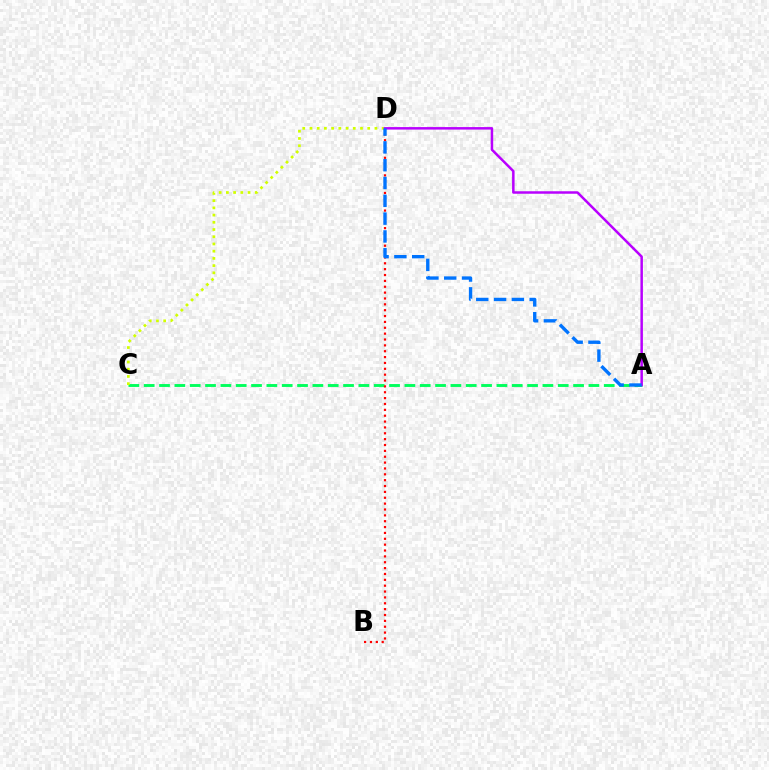{('A', 'C'): [{'color': '#00ff5c', 'line_style': 'dashed', 'thickness': 2.08}], ('B', 'D'): [{'color': '#ff0000', 'line_style': 'dotted', 'thickness': 1.59}], ('C', 'D'): [{'color': '#d1ff00', 'line_style': 'dotted', 'thickness': 1.96}], ('A', 'D'): [{'color': '#b900ff', 'line_style': 'solid', 'thickness': 1.8}, {'color': '#0074ff', 'line_style': 'dashed', 'thickness': 2.42}]}